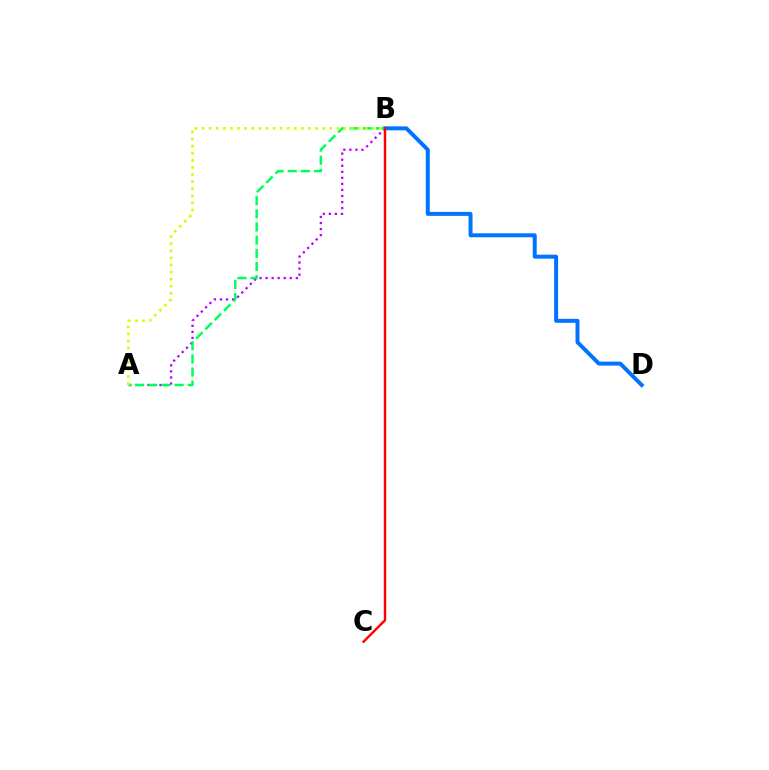{('B', 'D'): [{'color': '#0074ff', 'line_style': 'solid', 'thickness': 2.86}], ('A', 'B'): [{'color': '#b900ff', 'line_style': 'dotted', 'thickness': 1.64}, {'color': '#00ff5c', 'line_style': 'dashed', 'thickness': 1.79}, {'color': '#d1ff00', 'line_style': 'dotted', 'thickness': 1.93}], ('B', 'C'): [{'color': '#ff0000', 'line_style': 'solid', 'thickness': 1.75}]}